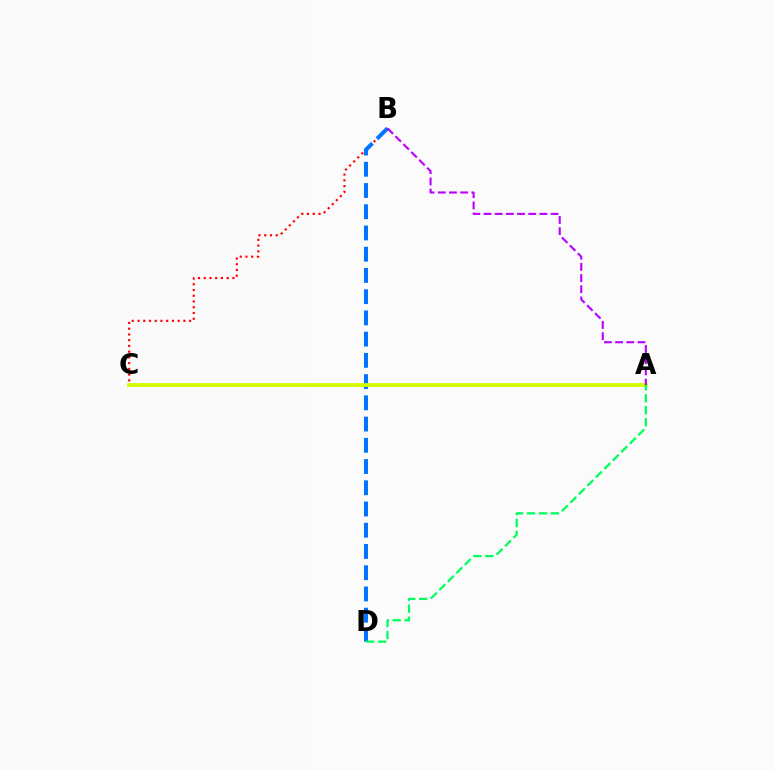{('B', 'C'): [{'color': '#ff0000', 'line_style': 'dotted', 'thickness': 1.56}], ('B', 'D'): [{'color': '#0074ff', 'line_style': 'dashed', 'thickness': 2.88}], ('A', 'C'): [{'color': '#d1ff00', 'line_style': 'solid', 'thickness': 2.75}], ('A', 'D'): [{'color': '#00ff5c', 'line_style': 'dashed', 'thickness': 1.63}], ('A', 'B'): [{'color': '#b900ff', 'line_style': 'dashed', 'thickness': 1.52}]}